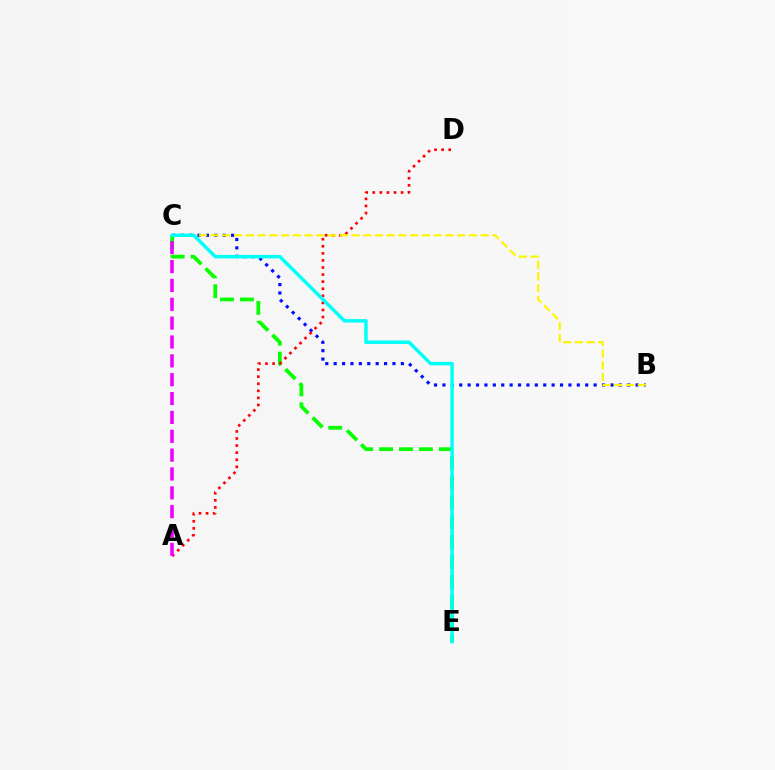{('B', 'C'): [{'color': '#0010ff', 'line_style': 'dotted', 'thickness': 2.28}, {'color': '#fcf500', 'line_style': 'dashed', 'thickness': 1.59}], ('C', 'E'): [{'color': '#08ff00', 'line_style': 'dashed', 'thickness': 2.7}, {'color': '#00fff6', 'line_style': 'solid', 'thickness': 2.48}], ('A', 'D'): [{'color': '#ff0000', 'line_style': 'dotted', 'thickness': 1.92}], ('A', 'C'): [{'color': '#ee00ff', 'line_style': 'dashed', 'thickness': 2.56}]}